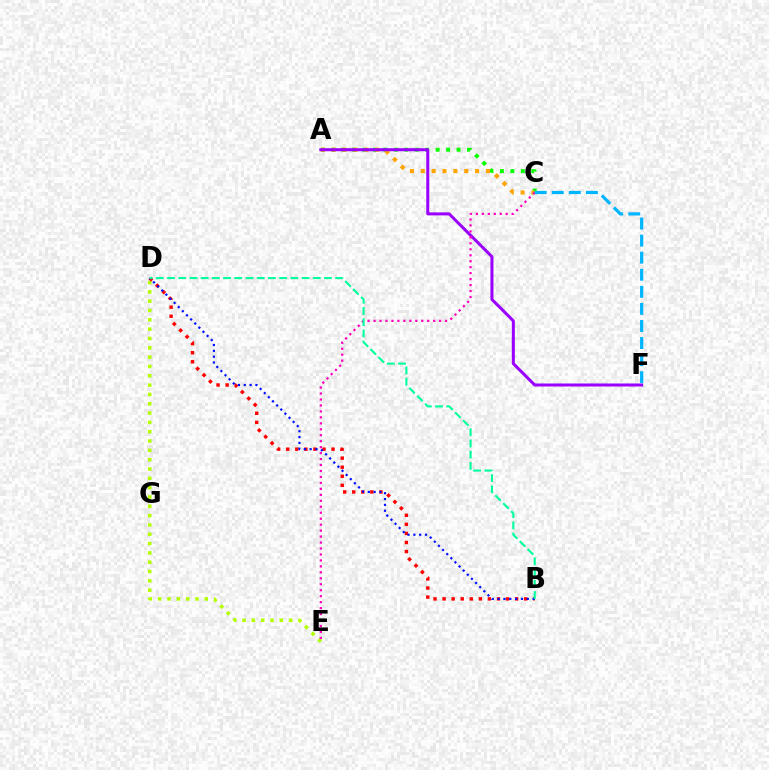{('A', 'C'): [{'color': '#08ff00', 'line_style': 'dotted', 'thickness': 2.84}, {'color': '#ffa500', 'line_style': 'dotted', 'thickness': 2.95}], ('D', 'E'): [{'color': '#b3ff00', 'line_style': 'dotted', 'thickness': 2.53}], ('B', 'D'): [{'color': '#ff0000', 'line_style': 'dotted', 'thickness': 2.46}, {'color': '#0010ff', 'line_style': 'dotted', 'thickness': 1.58}, {'color': '#00ff9d', 'line_style': 'dashed', 'thickness': 1.52}], ('A', 'F'): [{'color': '#9b00ff', 'line_style': 'solid', 'thickness': 2.18}], ('C', 'E'): [{'color': '#ff00bd', 'line_style': 'dotted', 'thickness': 1.62}], ('C', 'F'): [{'color': '#00b5ff', 'line_style': 'dashed', 'thickness': 2.32}]}